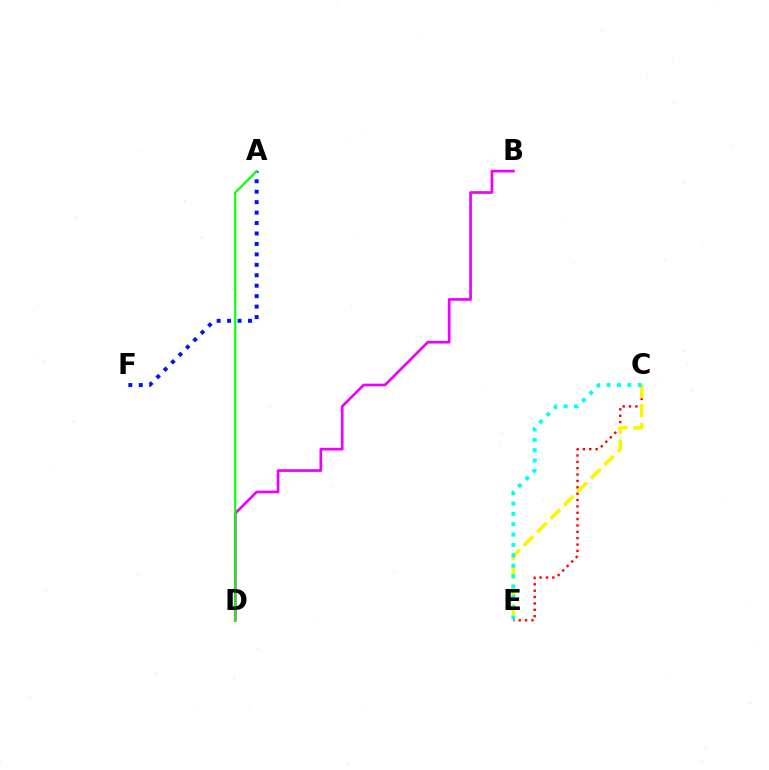{('B', 'D'): [{'color': '#ee00ff', 'line_style': 'solid', 'thickness': 1.95}], ('C', 'E'): [{'color': '#ff0000', 'line_style': 'dotted', 'thickness': 1.73}, {'color': '#fcf500', 'line_style': 'dashed', 'thickness': 2.58}, {'color': '#00fff6', 'line_style': 'dotted', 'thickness': 2.82}], ('A', 'F'): [{'color': '#0010ff', 'line_style': 'dotted', 'thickness': 2.84}], ('A', 'D'): [{'color': '#08ff00', 'line_style': 'solid', 'thickness': 1.56}]}